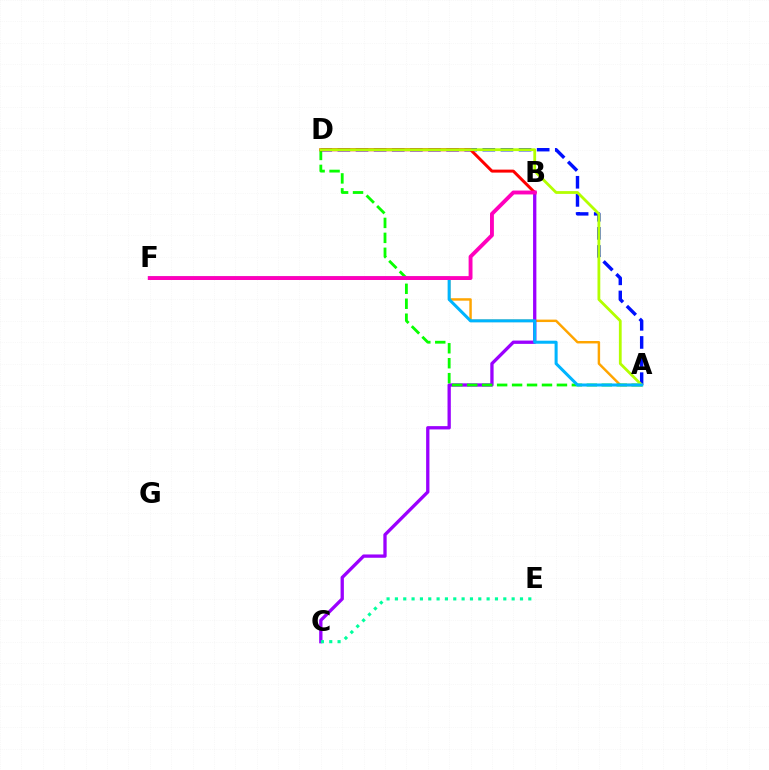{('A', 'D'): [{'color': '#0010ff', 'line_style': 'dashed', 'thickness': 2.46}, {'color': '#08ff00', 'line_style': 'dashed', 'thickness': 2.03}, {'color': '#b3ff00', 'line_style': 'solid', 'thickness': 2.01}], ('A', 'F'): [{'color': '#ffa500', 'line_style': 'solid', 'thickness': 1.77}, {'color': '#00b5ff', 'line_style': 'solid', 'thickness': 2.19}], ('B', 'C'): [{'color': '#9b00ff', 'line_style': 'solid', 'thickness': 2.38}], ('B', 'D'): [{'color': '#ff0000', 'line_style': 'solid', 'thickness': 2.15}], ('C', 'E'): [{'color': '#00ff9d', 'line_style': 'dotted', 'thickness': 2.27}], ('B', 'F'): [{'color': '#ff00bd', 'line_style': 'solid', 'thickness': 2.79}]}